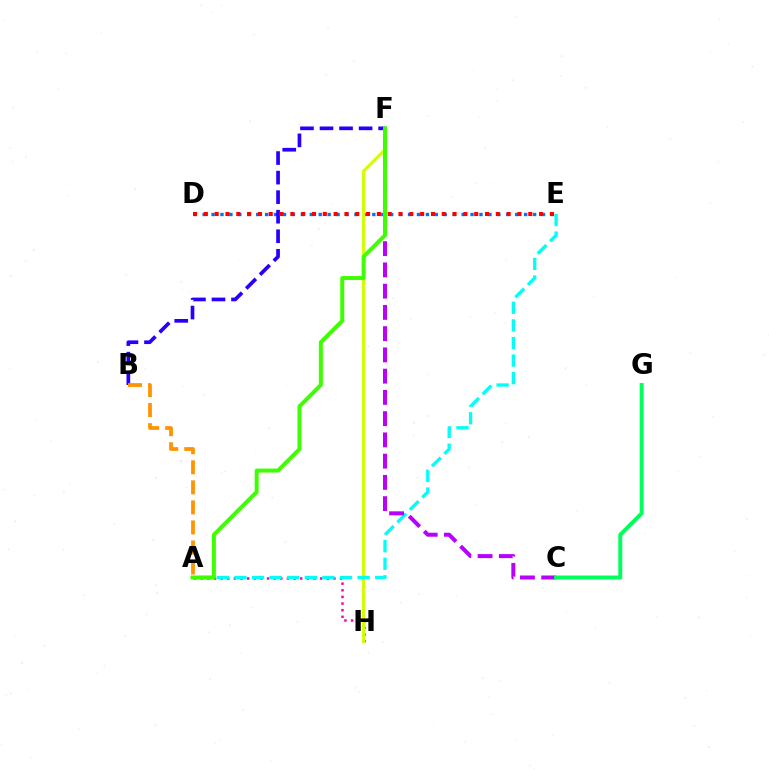{('D', 'E'): [{'color': '#0074ff', 'line_style': 'dotted', 'thickness': 2.43}, {'color': '#ff0000', 'line_style': 'dotted', 'thickness': 2.94}], ('A', 'H'): [{'color': '#ff00ac', 'line_style': 'dotted', 'thickness': 1.8}], ('F', 'H'): [{'color': '#d1ff00', 'line_style': 'solid', 'thickness': 2.24}], ('A', 'E'): [{'color': '#00fff6', 'line_style': 'dashed', 'thickness': 2.39}], ('B', 'F'): [{'color': '#2500ff', 'line_style': 'dashed', 'thickness': 2.66}], ('C', 'F'): [{'color': '#b900ff', 'line_style': 'dashed', 'thickness': 2.89}], ('C', 'G'): [{'color': '#00ff5c', 'line_style': 'solid', 'thickness': 2.85}], ('A', 'F'): [{'color': '#3dff00', 'line_style': 'solid', 'thickness': 2.86}], ('A', 'B'): [{'color': '#ff9400', 'line_style': 'dashed', 'thickness': 2.72}]}